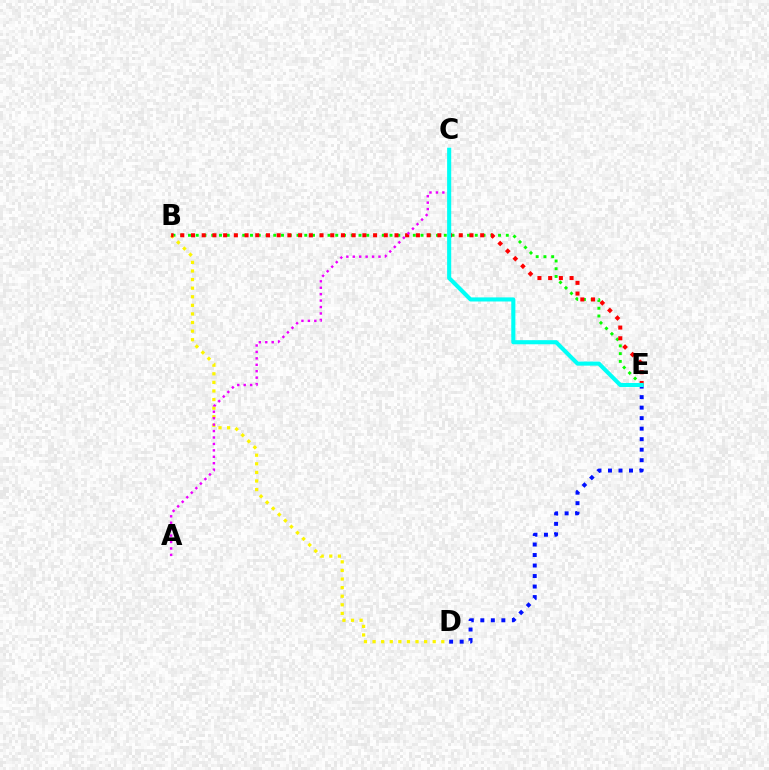{('B', 'E'): [{'color': '#08ff00', 'line_style': 'dotted', 'thickness': 2.11}, {'color': '#ff0000', 'line_style': 'dotted', 'thickness': 2.91}], ('B', 'D'): [{'color': '#fcf500', 'line_style': 'dotted', 'thickness': 2.33}], ('A', 'C'): [{'color': '#ee00ff', 'line_style': 'dotted', 'thickness': 1.75}], ('D', 'E'): [{'color': '#0010ff', 'line_style': 'dotted', 'thickness': 2.86}], ('C', 'E'): [{'color': '#00fff6', 'line_style': 'solid', 'thickness': 2.95}]}